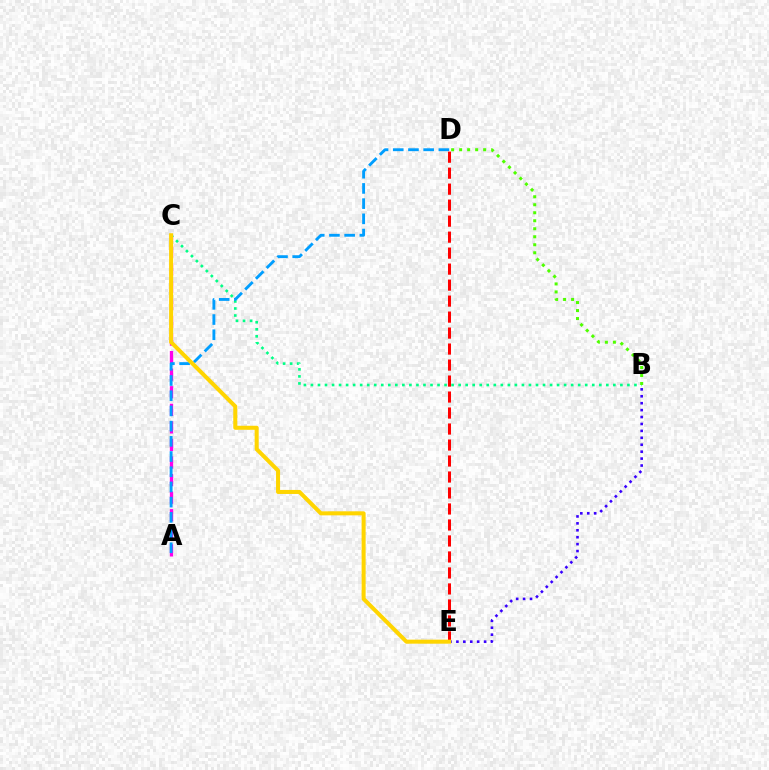{('B', 'E'): [{'color': '#3700ff', 'line_style': 'dotted', 'thickness': 1.88}], ('A', 'C'): [{'color': '#ff00ed', 'line_style': 'dashed', 'thickness': 2.39}], ('B', 'C'): [{'color': '#00ff86', 'line_style': 'dotted', 'thickness': 1.91}], ('A', 'D'): [{'color': '#009eff', 'line_style': 'dashed', 'thickness': 2.07}], ('D', 'E'): [{'color': '#ff0000', 'line_style': 'dashed', 'thickness': 2.17}], ('B', 'D'): [{'color': '#4fff00', 'line_style': 'dotted', 'thickness': 2.17}], ('C', 'E'): [{'color': '#ffd500', 'line_style': 'solid', 'thickness': 2.9}]}